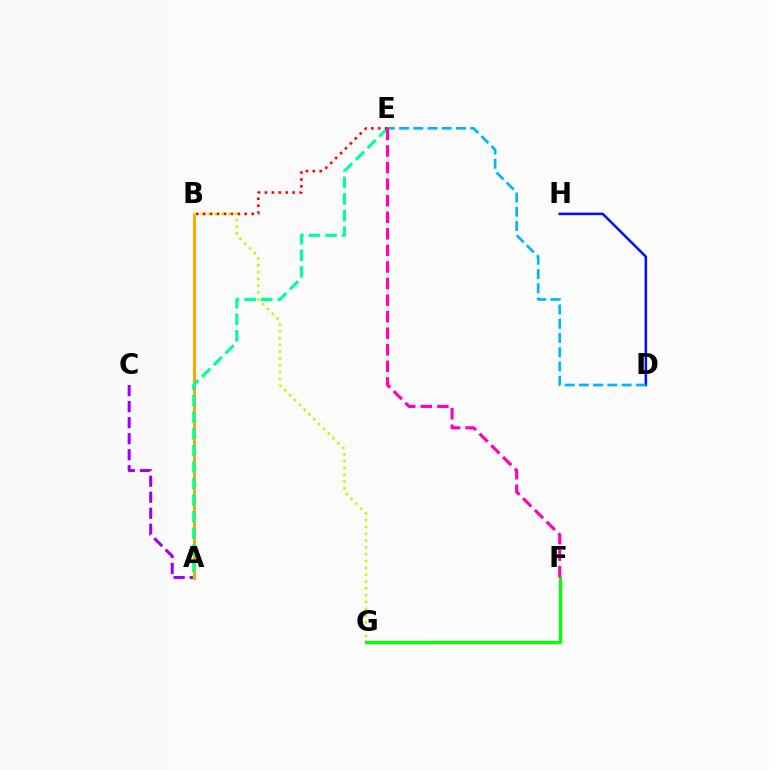{('A', 'C'): [{'color': '#9b00ff', 'line_style': 'dashed', 'thickness': 2.18}], ('D', 'H'): [{'color': '#0010ff', 'line_style': 'solid', 'thickness': 1.82}], ('A', 'B'): [{'color': '#ffa500', 'line_style': 'solid', 'thickness': 2.18}], ('A', 'E'): [{'color': '#00ff9d', 'line_style': 'dashed', 'thickness': 2.25}], ('D', 'E'): [{'color': '#00b5ff', 'line_style': 'dashed', 'thickness': 1.93}], ('B', 'G'): [{'color': '#b3ff00', 'line_style': 'dotted', 'thickness': 1.85}], ('B', 'E'): [{'color': '#ff0000', 'line_style': 'dotted', 'thickness': 1.88}], ('F', 'G'): [{'color': '#08ff00', 'line_style': 'solid', 'thickness': 2.38}], ('E', 'F'): [{'color': '#ff00bd', 'line_style': 'dashed', 'thickness': 2.25}]}